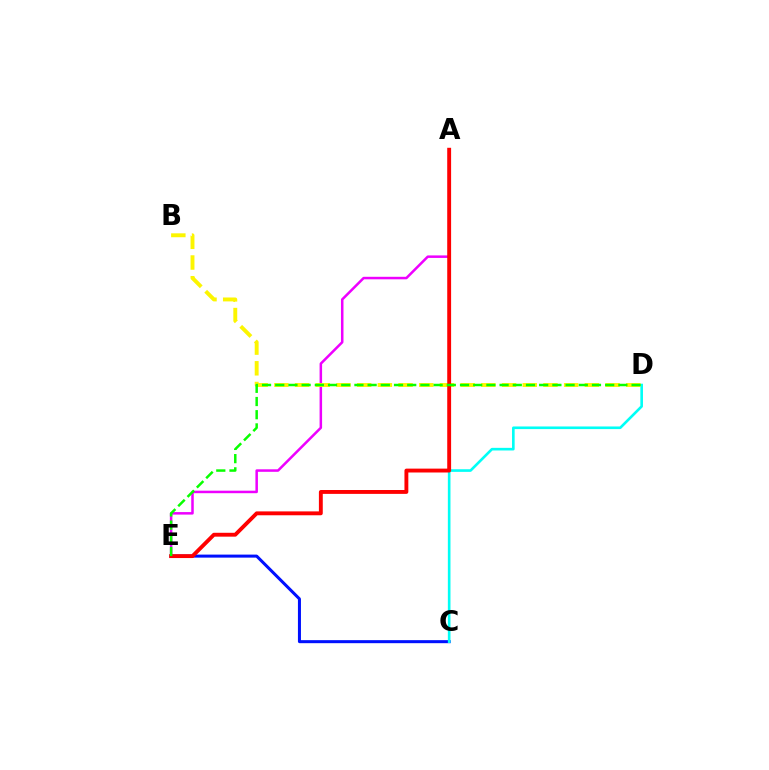{('A', 'E'): [{'color': '#ee00ff', 'line_style': 'solid', 'thickness': 1.81}, {'color': '#ff0000', 'line_style': 'solid', 'thickness': 2.79}], ('C', 'E'): [{'color': '#0010ff', 'line_style': 'solid', 'thickness': 2.18}], ('C', 'D'): [{'color': '#00fff6', 'line_style': 'solid', 'thickness': 1.89}], ('B', 'D'): [{'color': '#fcf500', 'line_style': 'dashed', 'thickness': 2.81}], ('D', 'E'): [{'color': '#08ff00', 'line_style': 'dashed', 'thickness': 1.79}]}